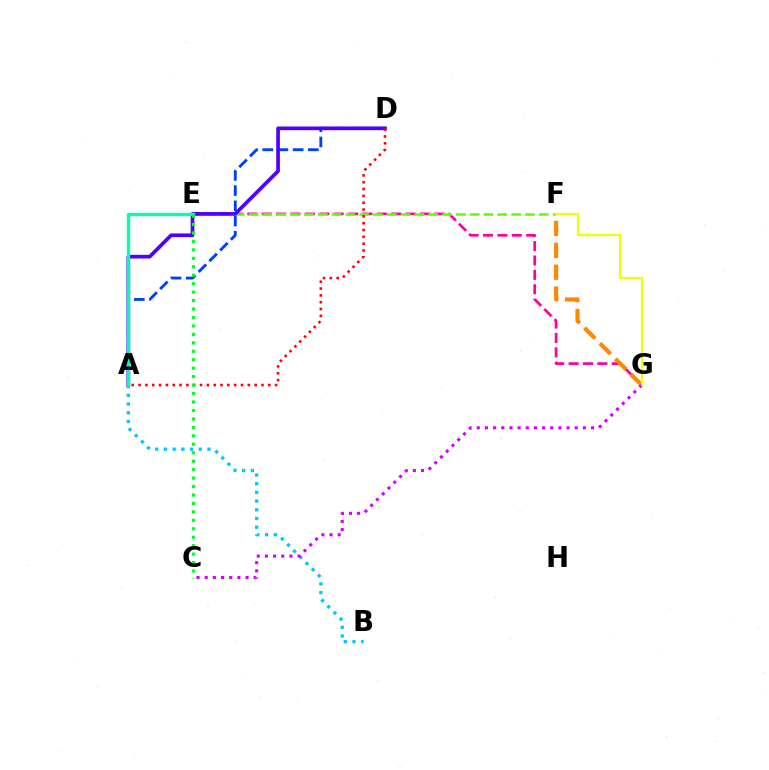{('E', 'G'): [{'color': '#ff00a0', 'line_style': 'dashed', 'thickness': 1.95}], ('A', 'B'): [{'color': '#00c7ff', 'line_style': 'dotted', 'thickness': 2.37}], ('A', 'D'): [{'color': '#003fff', 'line_style': 'dashed', 'thickness': 2.07}, {'color': '#4f00ff', 'line_style': 'solid', 'thickness': 2.66}, {'color': '#ff0000', 'line_style': 'dotted', 'thickness': 1.86}], ('E', 'F'): [{'color': '#66ff00', 'line_style': 'dashed', 'thickness': 1.88}], ('F', 'G'): [{'color': '#ff8800', 'line_style': 'dashed', 'thickness': 2.97}, {'color': '#eeff00', 'line_style': 'solid', 'thickness': 1.57}], ('C', 'G'): [{'color': '#d600ff', 'line_style': 'dotted', 'thickness': 2.22}], ('A', 'E'): [{'color': '#00ffaf', 'line_style': 'solid', 'thickness': 2.36}], ('C', 'E'): [{'color': '#00ff27', 'line_style': 'dotted', 'thickness': 2.3}]}